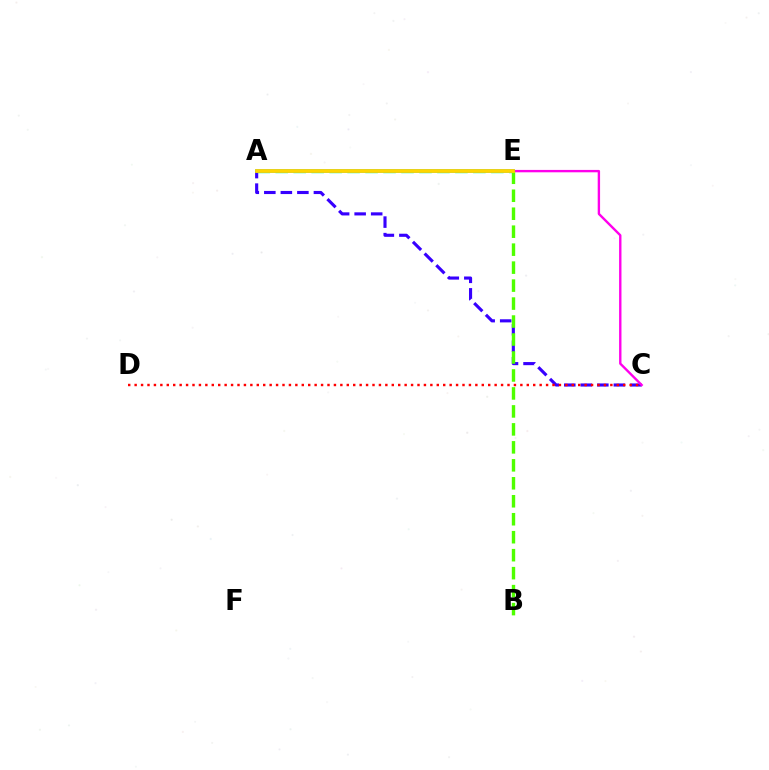{('A', 'C'): [{'color': '#3700ff', 'line_style': 'dashed', 'thickness': 2.25}], ('A', 'E'): [{'color': '#00ff86', 'line_style': 'dashed', 'thickness': 2.44}, {'color': '#009eff', 'line_style': 'solid', 'thickness': 2.55}, {'color': '#ffd500', 'line_style': 'solid', 'thickness': 2.72}], ('C', 'D'): [{'color': '#ff0000', 'line_style': 'dotted', 'thickness': 1.75}], ('C', 'E'): [{'color': '#ff00ed', 'line_style': 'solid', 'thickness': 1.71}], ('B', 'E'): [{'color': '#4fff00', 'line_style': 'dashed', 'thickness': 2.44}]}